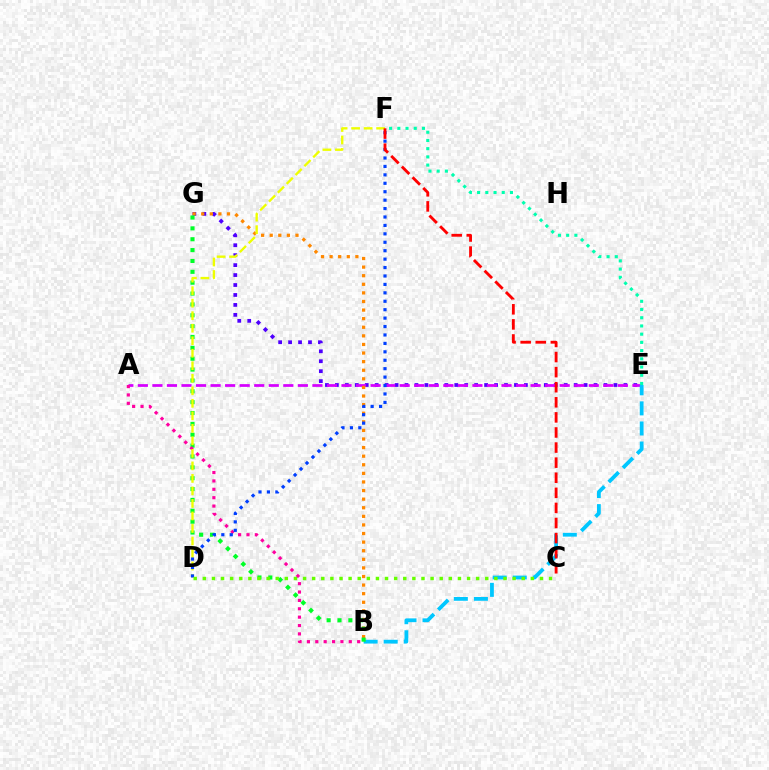{('E', 'G'): [{'color': '#4f00ff', 'line_style': 'dotted', 'thickness': 2.7}], ('A', 'E'): [{'color': '#d600ff', 'line_style': 'dashed', 'thickness': 1.98}], ('B', 'E'): [{'color': '#00c7ff', 'line_style': 'dashed', 'thickness': 2.73}], ('B', 'G'): [{'color': '#ff8800', 'line_style': 'dotted', 'thickness': 2.33}, {'color': '#00ff27', 'line_style': 'dotted', 'thickness': 2.95}], ('A', 'B'): [{'color': '#ff00a0', 'line_style': 'dotted', 'thickness': 2.27}], ('D', 'F'): [{'color': '#eeff00', 'line_style': 'dashed', 'thickness': 1.7}, {'color': '#003fff', 'line_style': 'dotted', 'thickness': 2.29}], ('C', 'D'): [{'color': '#66ff00', 'line_style': 'dotted', 'thickness': 2.48}], ('C', 'F'): [{'color': '#ff0000', 'line_style': 'dashed', 'thickness': 2.05}], ('E', 'F'): [{'color': '#00ffaf', 'line_style': 'dotted', 'thickness': 2.23}]}